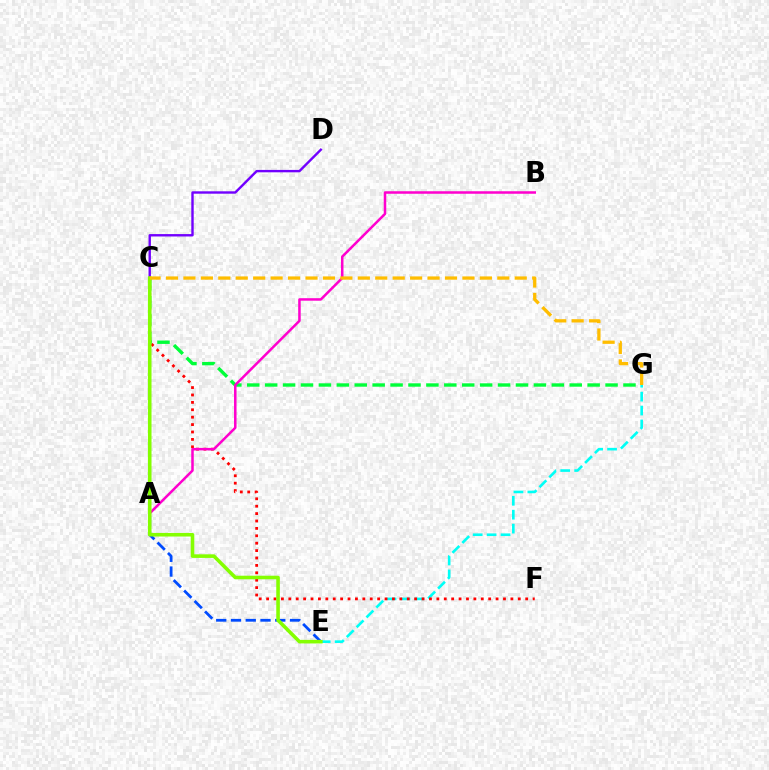{('C', 'G'): [{'color': '#00ff39', 'line_style': 'dashed', 'thickness': 2.43}, {'color': '#ffbd00', 'line_style': 'dashed', 'thickness': 2.37}], ('C', 'D'): [{'color': '#7200ff', 'line_style': 'solid', 'thickness': 1.73}], ('A', 'E'): [{'color': '#004bff', 'line_style': 'dashed', 'thickness': 2.0}], ('E', 'G'): [{'color': '#00fff6', 'line_style': 'dashed', 'thickness': 1.89}], ('C', 'F'): [{'color': '#ff0000', 'line_style': 'dotted', 'thickness': 2.01}], ('A', 'B'): [{'color': '#ff00cf', 'line_style': 'solid', 'thickness': 1.81}], ('C', 'E'): [{'color': '#84ff00', 'line_style': 'solid', 'thickness': 2.58}]}